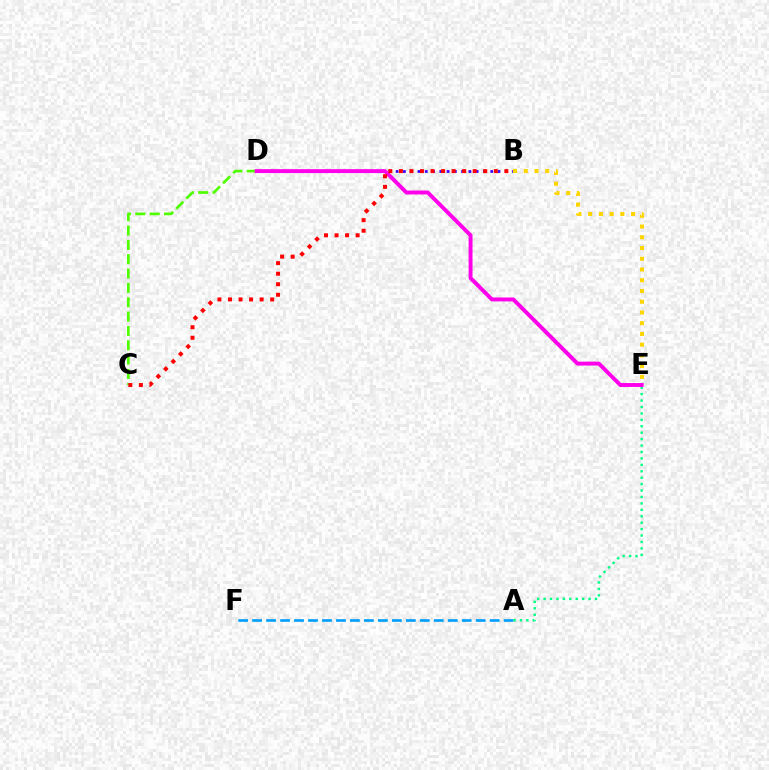{('B', 'D'): [{'color': '#3700ff', 'line_style': 'dotted', 'thickness': 1.98}], ('A', 'F'): [{'color': '#009eff', 'line_style': 'dashed', 'thickness': 1.9}], ('C', 'D'): [{'color': '#4fff00', 'line_style': 'dashed', 'thickness': 1.95}], ('A', 'E'): [{'color': '#00ff86', 'line_style': 'dotted', 'thickness': 1.75}], ('D', 'E'): [{'color': '#ff00ed', 'line_style': 'solid', 'thickness': 2.83}], ('B', 'C'): [{'color': '#ff0000', 'line_style': 'dotted', 'thickness': 2.87}], ('B', 'E'): [{'color': '#ffd500', 'line_style': 'dotted', 'thickness': 2.92}]}